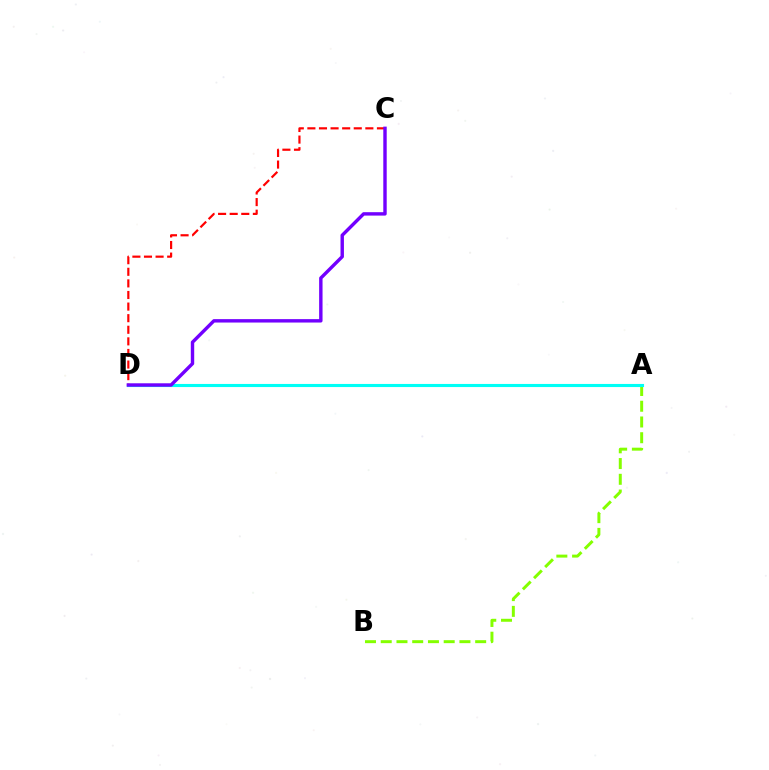{('A', 'B'): [{'color': '#84ff00', 'line_style': 'dashed', 'thickness': 2.14}], ('A', 'D'): [{'color': '#00fff6', 'line_style': 'solid', 'thickness': 2.24}], ('C', 'D'): [{'color': '#ff0000', 'line_style': 'dashed', 'thickness': 1.58}, {'color': '#7200ff', 'line_style': 'solid', 'thickness': 2.46}]}